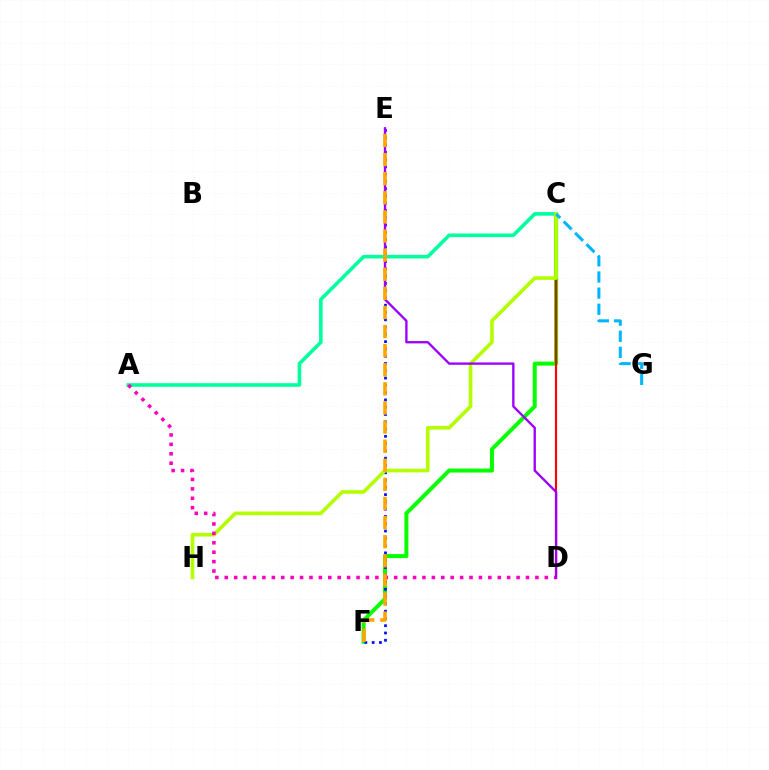{('C', 'F'): [{'color': '#08ff00', 'line_style': 'solid', 'thickness': 2.88}], ('E', 'F'): [{'color': '#0010ff', 'line_style': 'dotted', 'thickness': 1.98}, {'color': '#ffa500', 'line_style': 'dashed', 'thickness': 2.6}], ('A', 'C'): [{'color': '#00ff9d', 'line_style': 'solid', 'thickness': 2.59}], ('C', 'D'): [{'color': '#ff0000', 'line_style': 'solid', 'thickness': 1.54}], ('C', 'H'): [{'color': '#b3ff00', 'line_style': 'solid', 'thickness': 2.61}], ('A', 'D'): [{'color': '#ff00bd', 'line_style': 'dotted', 'thickness': 2.56}], ('D', 'E'): [{'color': '#9b00ff', 'line_style': 'solid', 'thickness': 1.69}], ('C', 'G'): [{'color': '#00b5ff', 'line_style': 'dashed', 'thickness': 2.19}]}